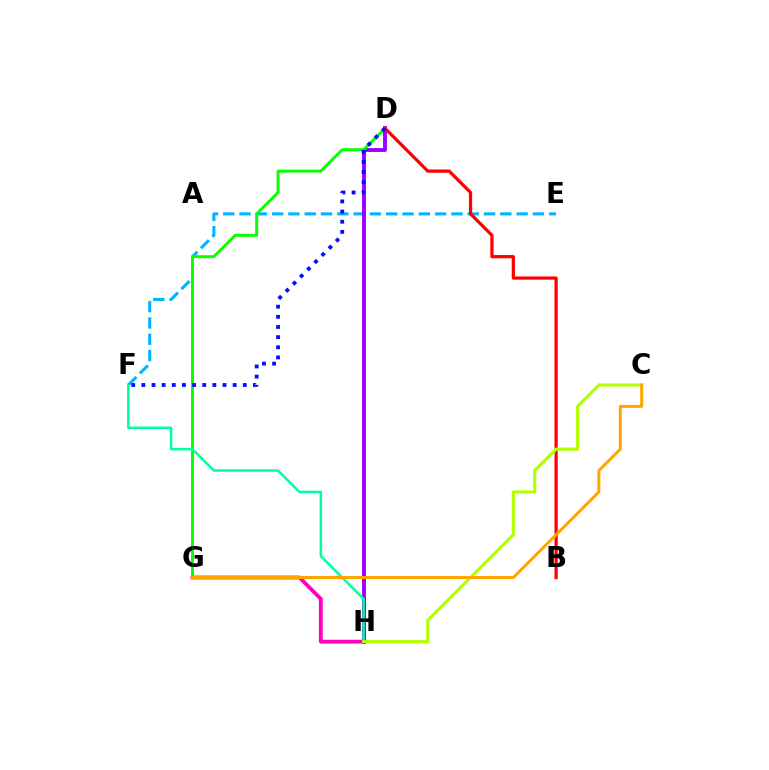{('E', 'F'): [{'color': '#00b5ff', 'line_style': 'dashed', 'thickness': 2.21}], ('D', 'H'): [{'color': '#9b00ff', 'line_style': 'solid', 'thickness': 2.81}], ('G', 'H'): [{'color': '#ff00bd', 'line_style': 'solid', 'thickness': 2.74}], ('D', 'G'): [{'color': '#08ff00', 'line_style': 'solid', 'thickness': 2.12}], ('F', 'H'): [{'color': '#00ff9d', 'line_style': 'solid', 'thickness': 1.79}], ('B', 'D'): [{'color': '#ff0000', 'line_style': 'solid', 'thickness': 2.32}], ('C', 'H'): [{'color': '#b3ff00', 'line_style': 'solid', 'thickness': 2.27}], ('C', 'G'): [{'color': '#ffa500', 'line_style': 'solid', 'thickness': 2.15}], ('D', 'F'): [{'color': '#0010ff', 'line_style': 'dotted', 'thickness': 2.76}]}